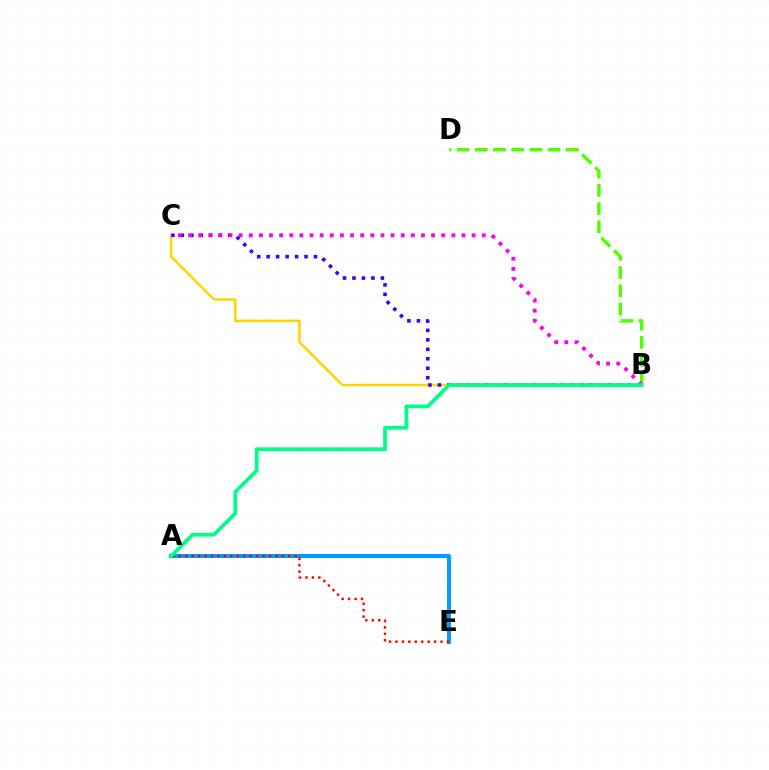{('A', 'E'): [{'color': '#009eff', 'line_style': 'solid', 'thickness': 2.92}, {'color': '#ff0000', 'line_style': 'dotted', 'thickness': 1.75}], ('B', 'D'): [{'color': '#4fff00', 'line_style': 'dashed', 'thickness': 2.47}], ('B', 'C'): [{'color': '#ffd500', 'line_style': 'solid', 'thickness': 1.81}, {'color': '#3700ff', 'line_style': 'dotted', 'thickness': 2.57}, {'color': '#ff00ed', 'line_style': 'dotted', 'thickness': 2.75}], ('A', 'B'): [{'color': '#00ff86', 'line_style': 'solid', 'thickness': 2.69}]}